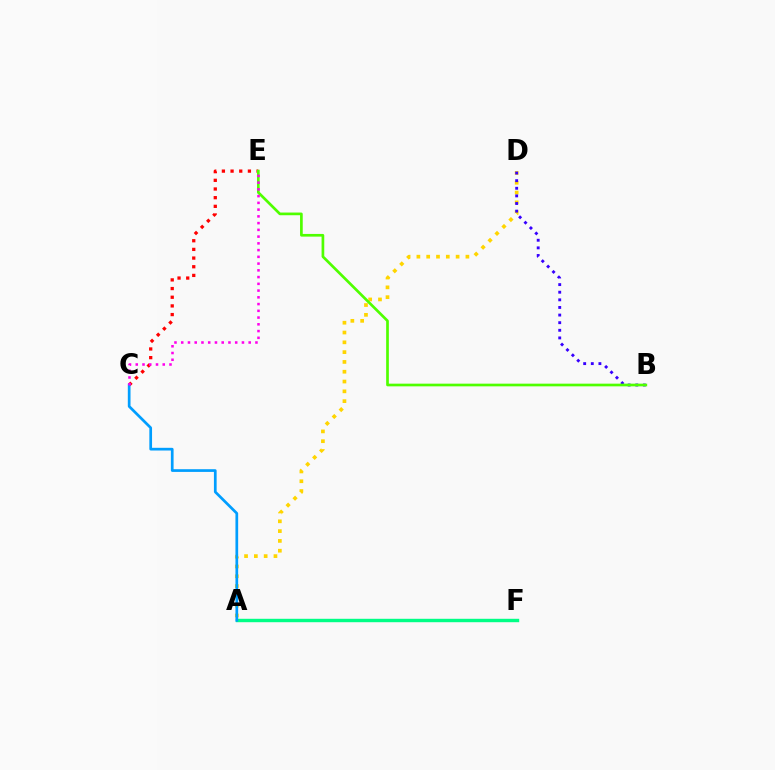{('A', 'F'): [{'color': '#00ff86', 'line_style': 'solid', 'thickness': 2.46}], ('A', 'D'): [{'color': '#ffd500', 'line_style': 'dotted', 'thickness': 2.66}], ('C', 'E'): [{'color': '#ff0000', 'line_style': 'dotted', 'thickness': 2.36}, {'color': '#ff00ed', 'line_style': 'dotted', 'thickness': 1.83}], ('B', 'D'): [{'color': '#3700ff', 'line_style': 'dotted', 'thickness': 2.07}], ('A', 'C'): [{'color': '#009eff', 'line_style': 'solid', 'thickness': 1.95}], ('B', 'E'): [{'color': '#4fff00', 'line_style': 'solid', 'thickness': 1.93}]}